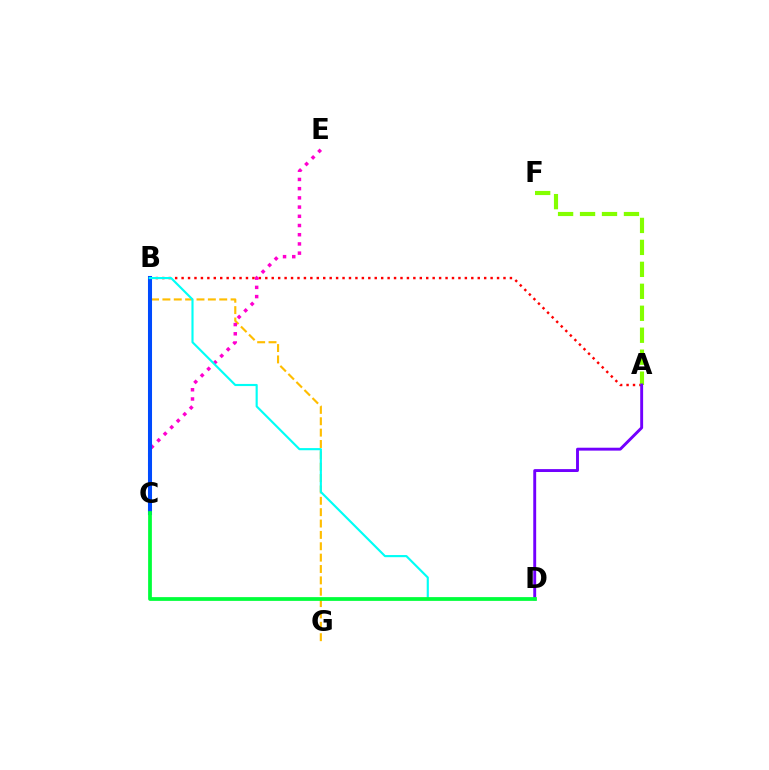{('A', 'B'): [{'color': '#ff0000', 'line_style': 'dotted', 'thickness': 1.75}], ('B', 'G'): [{'color': '#ffbd00', 'line_style': 'dashed', 'thickness': 1.54}], ('C', 'E'): [{'color': '#ff00cf', 'line_style': 'dotted', 'thickness': 2.5}], ('A', 'F'): [{'color': '#84ff00', 'line_style': 'dashed', 'thickness': 2.98}], ('A', 'D'): [{'color': '#7200ff', 'line_style': 'solid', 'thickness': 2.09}], ('B', 'C'): [{'color': '#004bff', 'line_style': 'solid', 'thickness': 2.92}], ('B', 'D'): [{'color': '#00fff6', 'line_style': 'solid', 'thickness': 1.54}], ('C', 'D'): [{'color': '#00ff39', 'line_style': 'solid', 'thickness': 2.7}]}